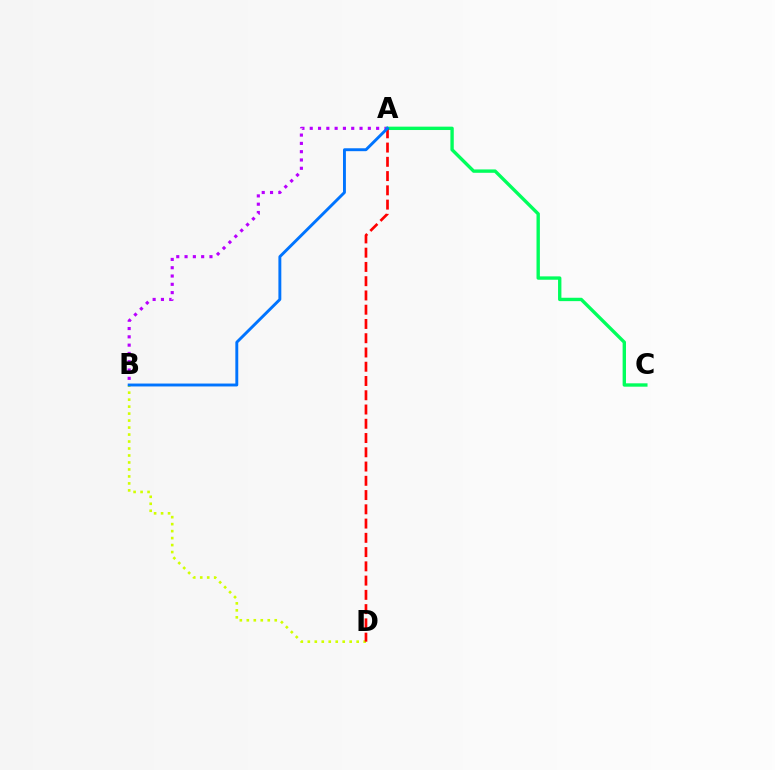{('A', 'B'): [{'color': '#b900ff', 'line_style': 'dotted', 'thickness': 2.26}, {'color': '#0074ff', 'line_style': 'solid', 'thickness': 2.09}], ('B', 'D'): [{'color': '#d1ff00', 'line_style': 'dotted', 'thickness': 1.9}], ('A', 'C'): [{'color': '#00ff5c', 'line_style': 'solid', 'thickness': 2.42}], ('A', 'D'): [{'color': '#ff0000', 'line_style': 'dashed', 'thickness': 1.94}]}